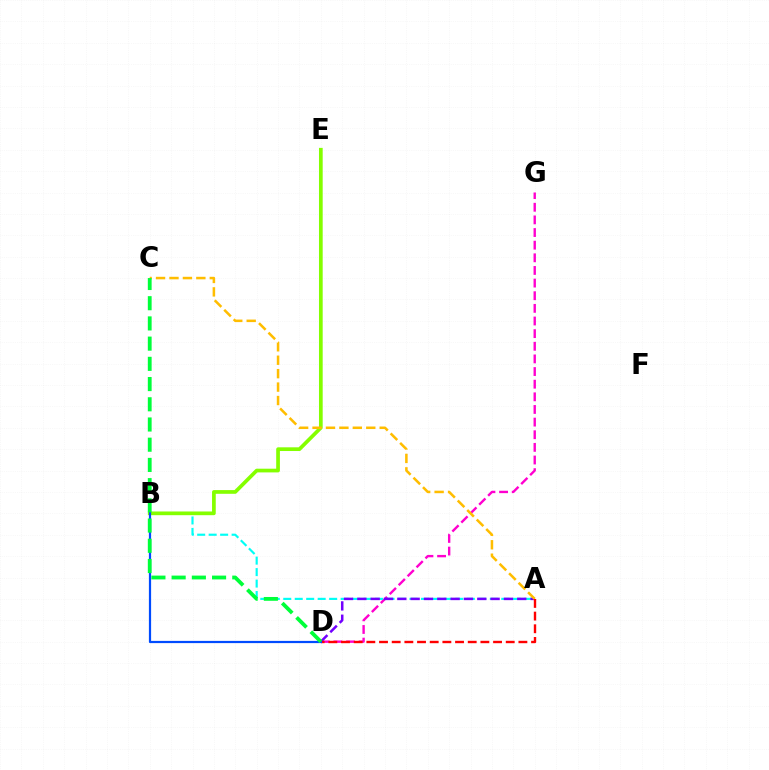{('D', 'G'): [{'color': '#ff00cf', 'line_style': 'dashed', 'thickness': 1.72}], ('A', 'B'): [{'color': '#00fff6', 'line_style': 'dashed', 'thickness': 1.56}], ('A', 'D'): [{'color': '#7200ff', 'line_style': 'dashed', 'thickness': 1.81}, {'color': '#ff0000', 'line_style': 'dashed', 'thickness': 1.72}], ('B', 'E'): [{'color': '#84ff00', 'line_style': 'solid', 'thickness': 2.67}], ('A', 'C'): [{'color': '#ffbd00', 'line_style': 'dashed', 'thickness': 1.82}], ('B', 'D'): [{'color': '#004bff', 'line_style': 'solid', 'thickness': 1.59}], ('C', 'D'): [{'color': '#00ff39', 'line_style': 'dashed', 'thickness': 2.75}]}